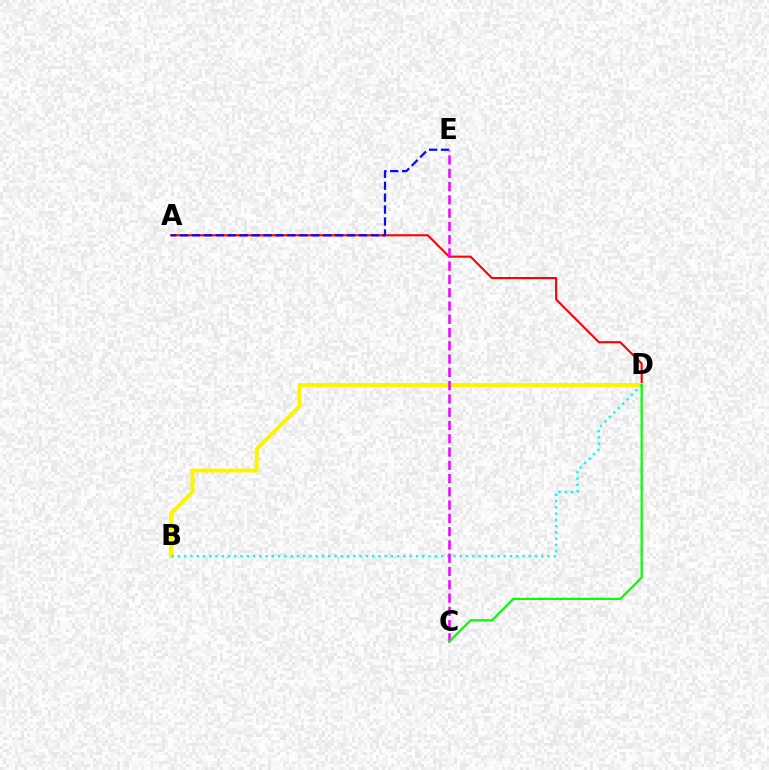{('A', 'D'): [{'color': '#ff0000', 'line_style': 'solid', 'thickness': 1.5}], ('B', 'D'): [{'color': '#fcf500', 'line_style': 'solid', 'thickness': 2.84}, {'color': '#00fff6', 'line_style': 'dotted', 'thickness': 1.7}], ('A', 'E'): [{'color': '#0010ff', 'line_style': 'dashed', 'thickness': 1.62}], ('C', 'E'): [{'color': '#ee00ff', 'line_style': 'dashed', 'thickness': 1.8}], ('C', 'D'): [{'color': '#08ff00', 'line_style': 'solid', 'thickness': 1.62}]}